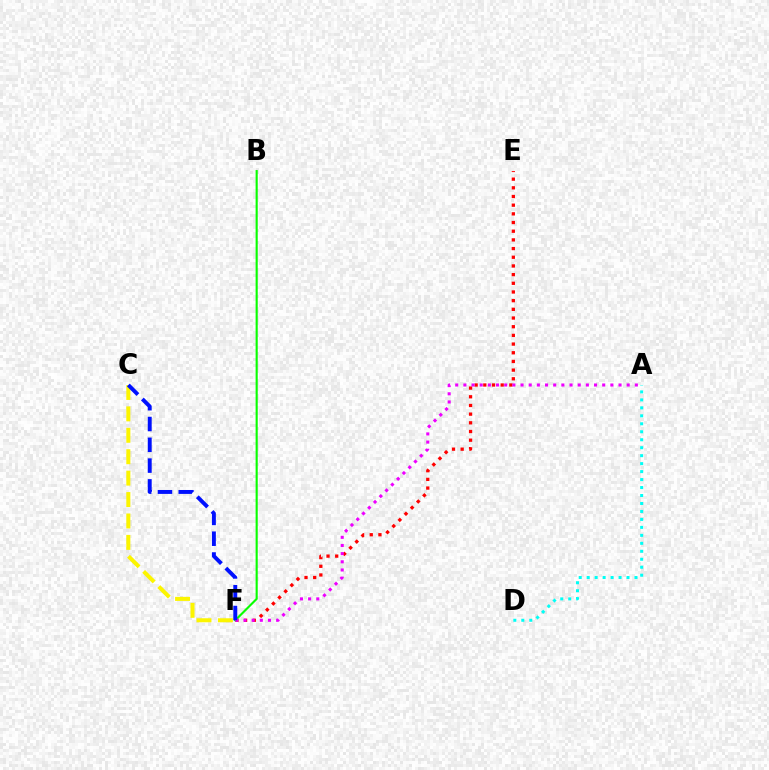{('A', 'D'): [{'color': '#00fff6', 'line_style': 'dotted', 'thickness': 2.17}], ('C', 'F'): [{'color': '#fcf500', 'line_style': 'dashed', 'thickness': 2.91}, {'color': '#0010ff', 'line_style': 'dashed', 'thickness': 2.82}], ('E', 'F'): [{'color': '#ff0000', 'line_style': 'dotted', 'thickness': 2.36}], ('B', 'F'): [{'color': '#08ff00', 'line_style': 'solid', 'thickness': 1.53}], ('A', 'F'): [{'color': '#ee00ff', 'line_style': 'dotted', 'thickness': 2.22}]}